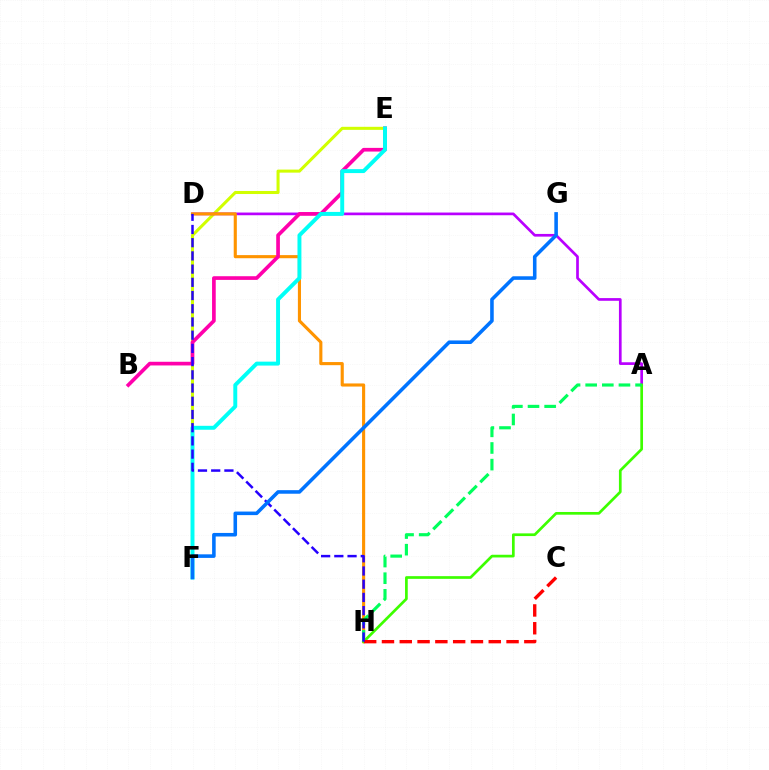{('E', 'F'): [{'color': '#d1ff00', 'line_style': 'solid', 'thickness': 2.19}, {'color': '#00fff6', 'line_style': 'solid', 'thickness': 2.83}], ('A', 'D'): [{'color': '#b900ff', 'line_style': 'solid', 'thickness': 1.94}], ('D', 'H'): [{'color': '#ff9400', 'line_style': 'solid', 'thickness': 2.24}, {'color': '#2500ff', 'line_style': 'dashed', 'thickness': 1.8}], ('B', 'E'): [{'color': '#ff00ac', 'line_style': 'solid', 'thickness': 2.65}], ('A', 'H'): [{'color': '#3dff00', 'line_style': 'solid', 'thickness': 1.95}, {'color': '#00ff5c', 'line_style': 'dashed', 'thickness': 2.26}], ('C', 'H'): [{'color': '#ff0000', 'line_style': 'dashed', 'thickness': 2.42}], ('F', 'G'): [{'color': '#0074ff', 'line_style': 'solid', 'thickness': 2.57}]}